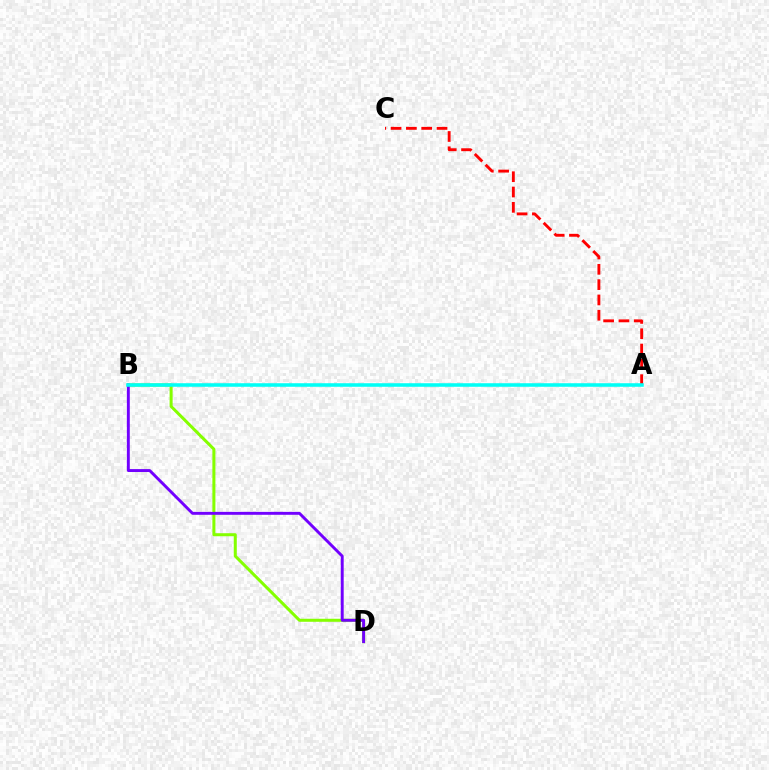{('A', 'C'): [{'color': '#ff0000', 'line_style': 'dashed', 'thickness': 2.08}], ('B', 'D'): [{'color': '#84ff00', 'line_style': 'solid', 'thickness': 2.17}, {'color': '#7200ff', 'line_style': 'solid', 'thickness': 2.1}], ('A', 'B'): [{'color': '#00fff6', 'line_style': 'solid', 'thickness': 2.55}]}